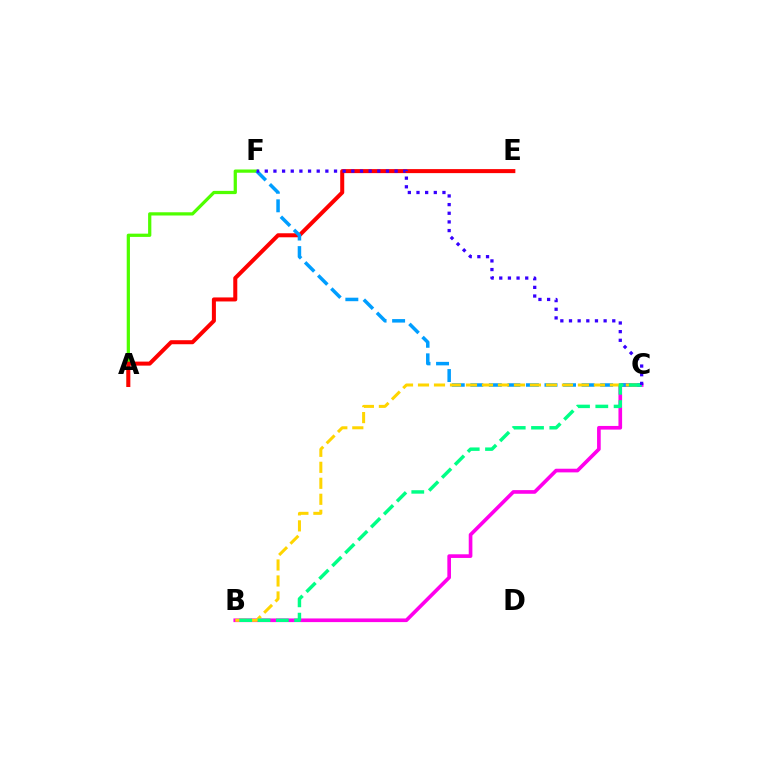{('B', 'C'): [{'color': '#ff00ed', 'line_style': 'solid', 'thickness': 2.63}, {'color': '#ffd500', 'line_style': 'dashed', 'thickness': 2.17}, {'color': '#00ff86', 'line_style': 'dashed', 'thickness': 2.48}], ('A', 'F'): [{'color': '#4fff00', 'line_style': 'solid', 'thickness': 2.33}], ('A', 'E'): [{'color': '#ff0000', 'line_style': 'solid', 'thickness': 2.9}], ('C', 'F'): [{'color': '#009eff', 'line_style': 'dashed', 'thickness': 2.52}, {'color': '#3700ff', 'line_style': 'dotted', 'thickness': 2.35}]}